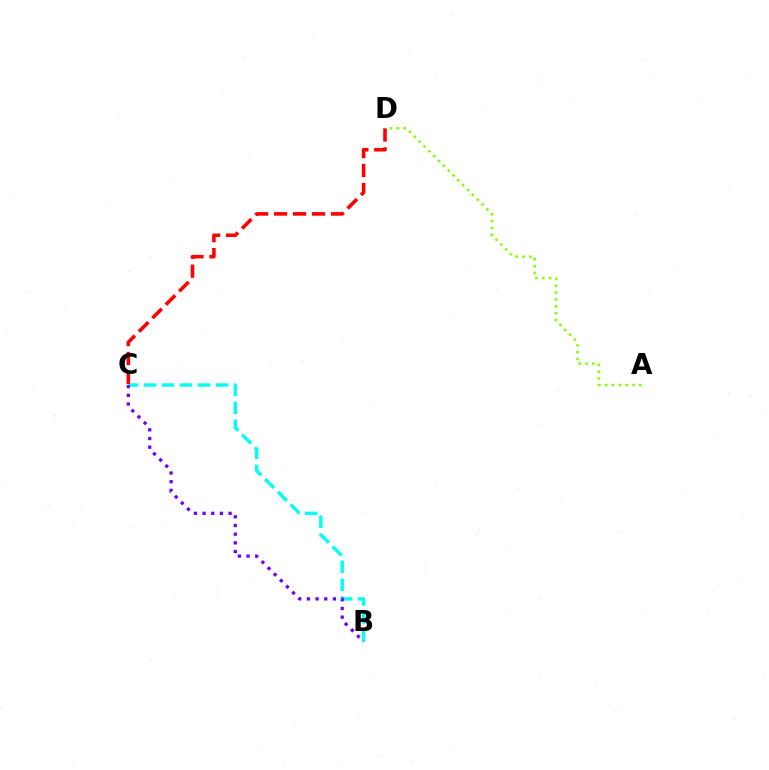{('A', 'D'): [{'color': '#84ff00', 'line_style': 'dotted', 'thickness': 1.86}], ('B', 'C'): [{'color': '#00fff6', 'line_style': 'dashed', 'thickness': 2.44}, {'color': '#7200ff', 'line_style': 'dotted', 'thickness': 2.36}], ('C', 'D'): [{'color': '#ff0000', 'line_style': 'dashed', 'thickness': 2.58}]}